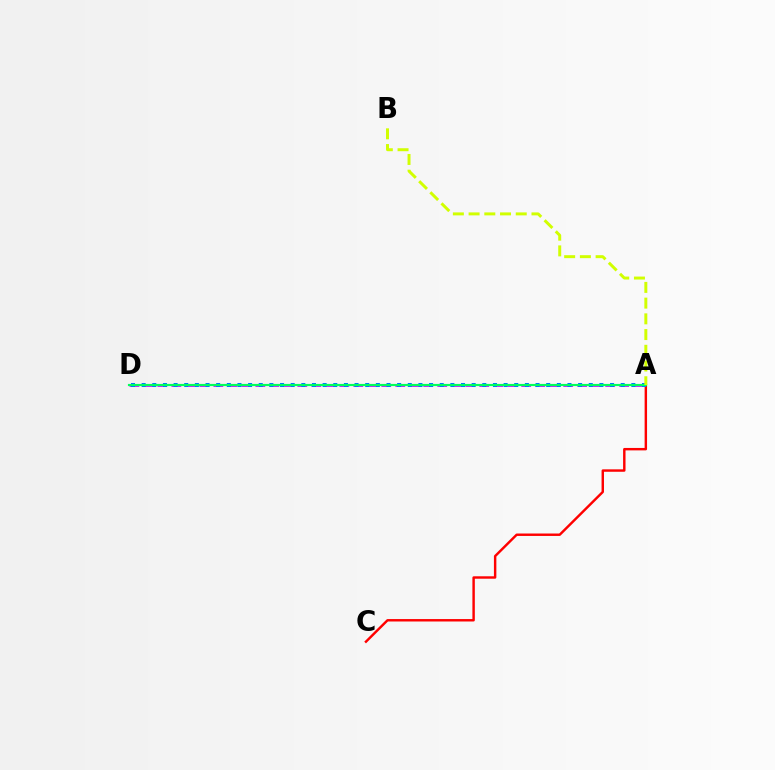{('A', 'C'): [{'color': '#ff0000', 'line_style': 'solid', 'thickness': 1.75}], ('A', 'D'): [{'color': '#b900ff', 'line_style': 'dashed', 'thickness': 1.9}, {'color': '#0074ff', 'line_style': 'dotted', 'thickness': 2.89}, {'color': '#00ff5c', 'line_style': 'solid', 'thickness': 1.56}], ('A', 'B'): [{'color': '#d1ff00', 'line_style': 'dashed', 'thickness': 2.14}]}